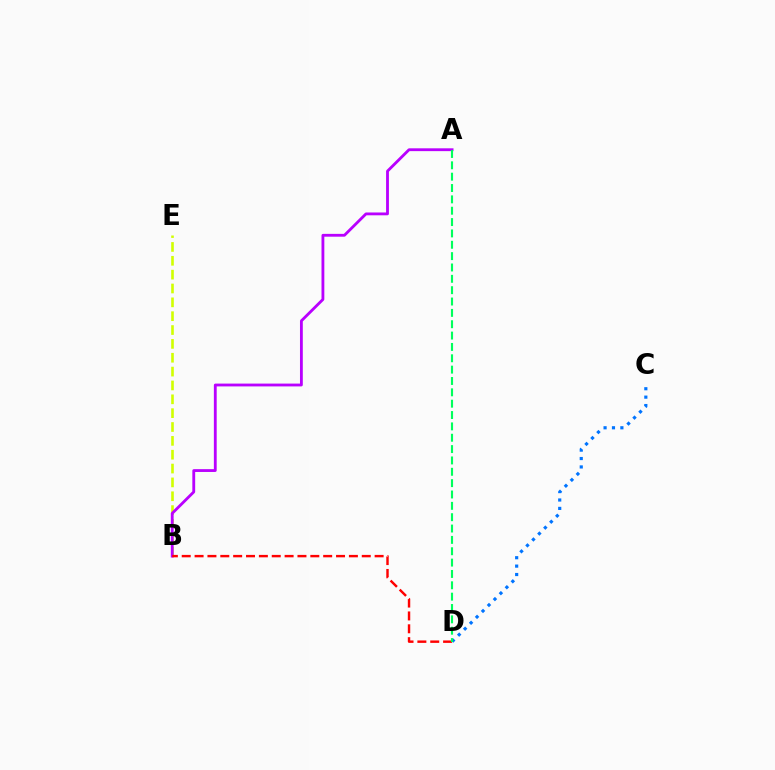{('B', 'E'): [{'color': '#d1ff00', 'line_style': 'dashed', 'thickness': 1.88}], ('A', 'B'): [{'color': '#b900ff', 'line_style': 'solid', 'thickness': 2.03}], ('B', 'D'): [{'color': '#ff0000', 'line_style': 'dashed', 'thickness': 1.75}], ('C', 'D'): [{'color': '#0074ff', 'line_style': 'dotted', 'thickness': 2.28}], ('A', 'D'): [{'color': '#00ff5c', 'line_style': 'dashed', 'thickness': 1.54}]}